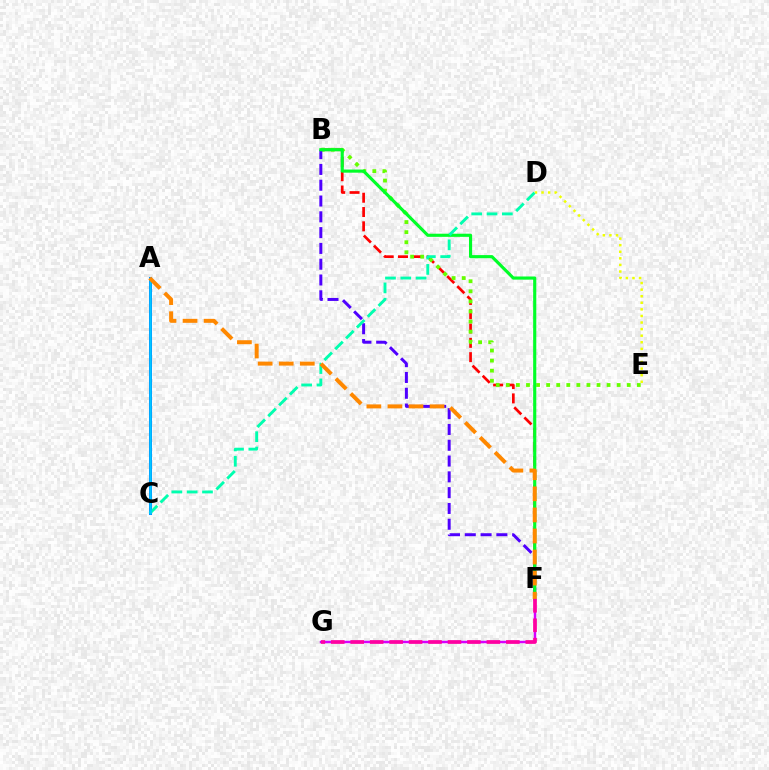{('B', 'F'): [{'color': '#ff0000', 'line_style': 'dashed', 'thickness': 1.94}, {'color': '#4f00ff', 'line_style': 'dashed', 'thickness': 2.15}, {'color': '#00ff27', 'line_style': 'solid', 'thickness': 2.25}], ('D', 'E'): [{'color': '#eeff00', 'line_style': 'dotted', 'thickness': 1.79}], ('B', 'E'): [{'color': '#66ff00', 'line_style': 'dotted', 'thickness': 2.74}], ('A', 'C'): [{'color': '#003fff', 'line_style': 'solid', 'thickness': 2.17}, {'color': '#00c7ff', 'line_style': 'solid', 'thickness': 1.84}], ('C', 'D'): [{'color': '#00ffaf', 'line_style': 'dashed', 'thickness': 2.08}], ('F', 'G'): [{'color': '#d600ff', 'line_style': 'solid', 'thickness': 1.76}, {'color': '#ff00a0', 'line_style': 'dashed', 'thickness': 2.64}], ('A', 'F'): [{'color': '#ff8800', 'line_style': 'dashed', 'thickness': 2.86}]}